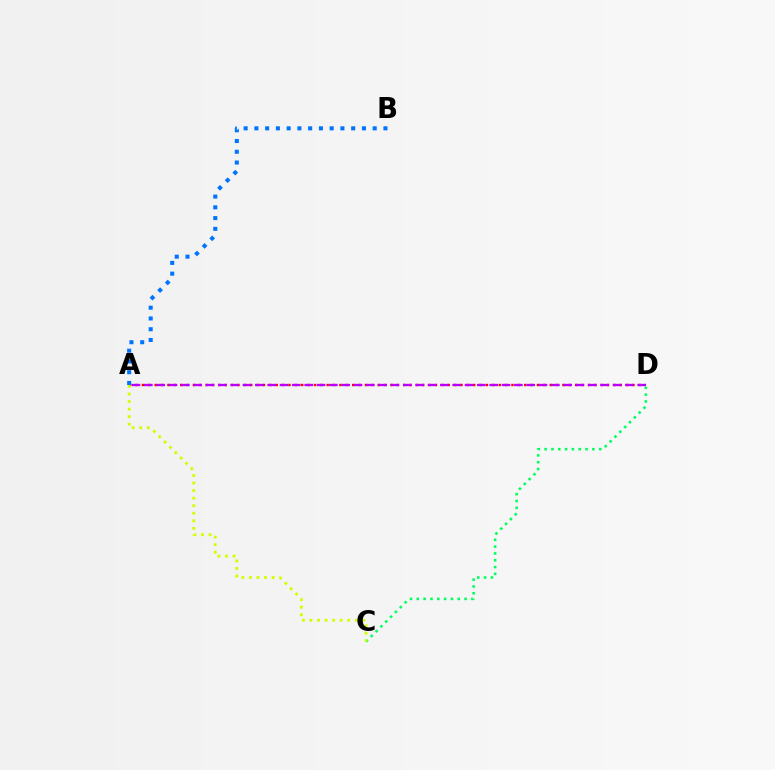{('A', 'D'): [{'color': '#ff0000', 'line_style': 'dotted', 'thickness': 1.73}, {'color': '#b900ff', 'line_style': 'dashed', 'thickness': 1.68}], ('A', 'B'): [{'color': '#0074ff', 'line_style': 'dotted', 'thickness': 2.92}], ('C', 'D'): [{'color': '#00ff5c', 'line_style': 'dotted', 'thickness': 1.85}], ('A', 'C'): [{'color': '#d1ff00', 'line_style': 'dotted', 'thickness': 2.05}]}